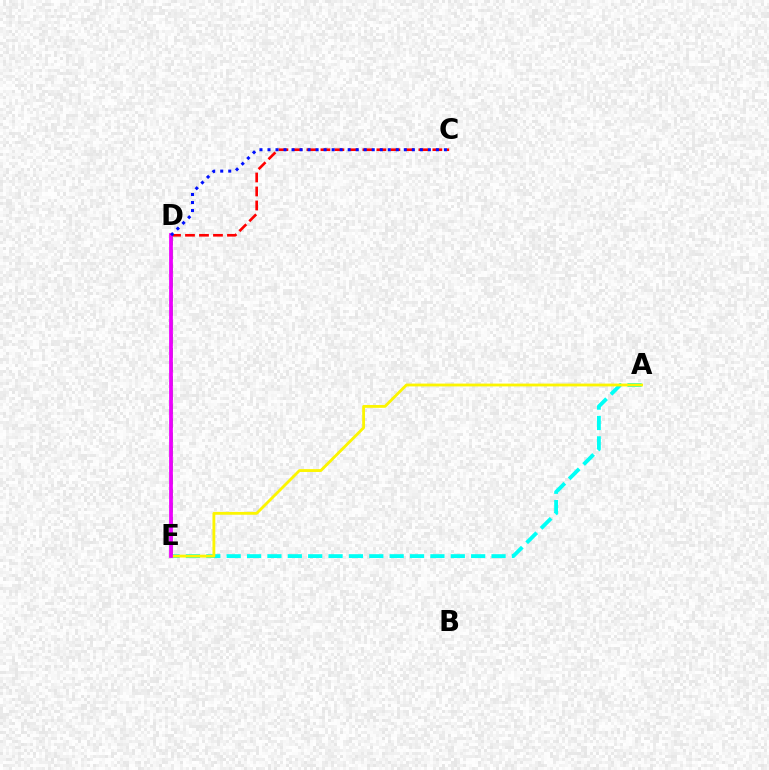{('A', 'E'): [{'color': '#00fff6', 'line_style': 'dashed', 'thickness': 2.77}, {'color': '#fcf500', 'line_style': 'solid', 'thickness': 2.04}], ('C', 'D'): [{'color': '#ff0000', 'line_style': 'dashed', 'thickness': 1.9}, {'color': '#0010ff', 'line_style': 'dotted', 'thickness': 2.18}], ('D', 'E'): [{'color': '#08ff00', 'line_style': 'dashed', 'thickness': 1.91}, {'color': '#ee00ff', 'line_style': 'solid', 'thickness': 2.71}]}